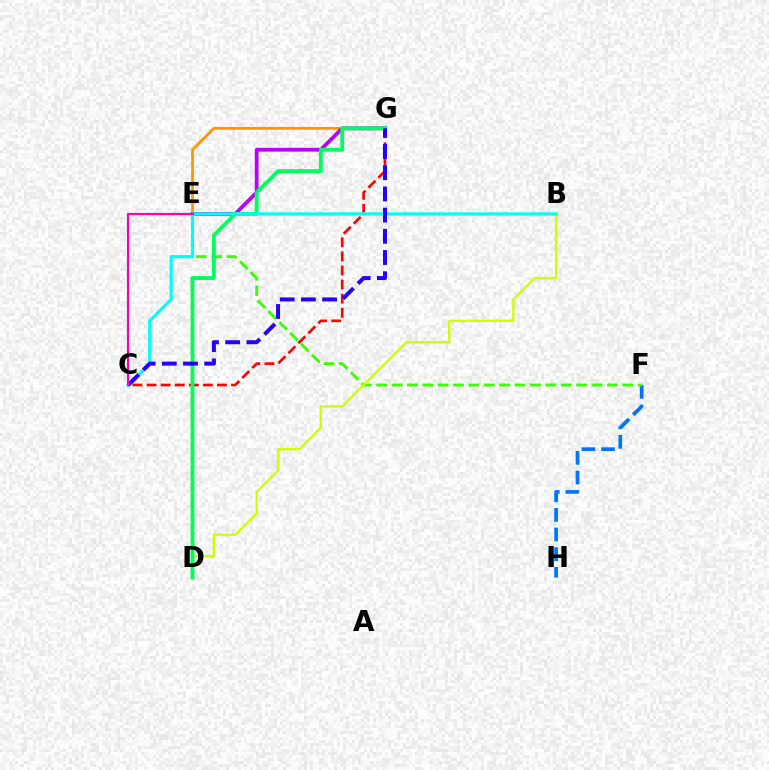{('C', 'G'): [{'color': '#ff0000', 'line_style': 'dashed', 'thickness': 1.91}, {'color': '#2500ff', 'line_style': 'dashed', 'thickness': 2.88}], ('E', 'G'): [{'color': '#ff9400', 'line_style': 'solid', 'thickness': 1.94}, {'color': '#b900ff', 'line_style': 'solid', 'thickness': 2.74}], ('F', 'H'): [{'color': '#0074ff', 'line_style': 'dashed', 'thickness': 2.66}], ('E', 'F'): [{'color': '#3dff00', 'line_style': 'dashed', 'thickness': 2.09}], ('B', 'D'): [{'color': '#d1ff00', 'line_style': 'solid', 'thickness': 1.69}], ('D', 'G'): [{'color': '#00ff5c', 'line_style': 'solid', 'thickness': 2.76}], ('B', 'C'): [{'color': '#00fff6', 'line_style': 'solid', 'thickness': 2.28}], ('C', 'E'): [{'color': '#ff00ac', 'line_style': 'solid', 'thickness': 1.57}]}